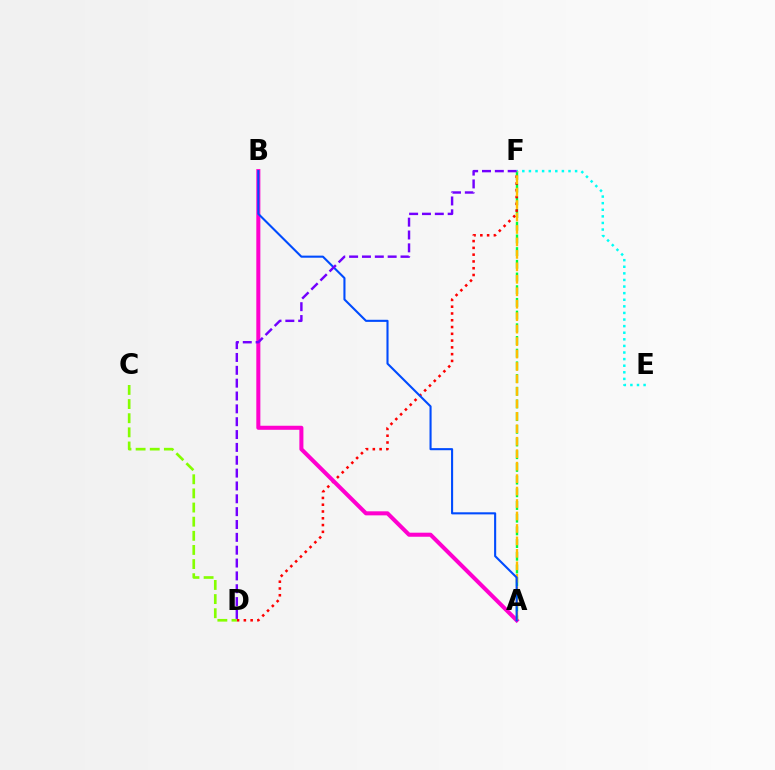{('A', 'F'): [{'color': '#00ff39', 'line_style': 'dashed', 'thickness': 1.72}, {'color': '#ffbd00', 'line_style': 'dashed', 'thickness': 1.69}], ('D', 'F'): [{'color': '#ff0000', 'line_style': 'dotted', 'thickness': 1.84}, {'color': '#7200ff', 'line_style': 'dashed', 'thickness': 1.75}], ('C', 'D'): [{'color': '#84ff00', 'line_style': 'dashed', 'thickness': 1.92}], ('E', 'F'): [{'color': '#00fff6', 'line_style': 'dotted', 'thickness': 1.79}], ('A', 'B'): [{'color': '#ff00cf', 'line_style': 'solid', 'thickness': 2.91}, {'color': '#004bff', 'line_style': 'solid', 'thickness': 1.51}]}